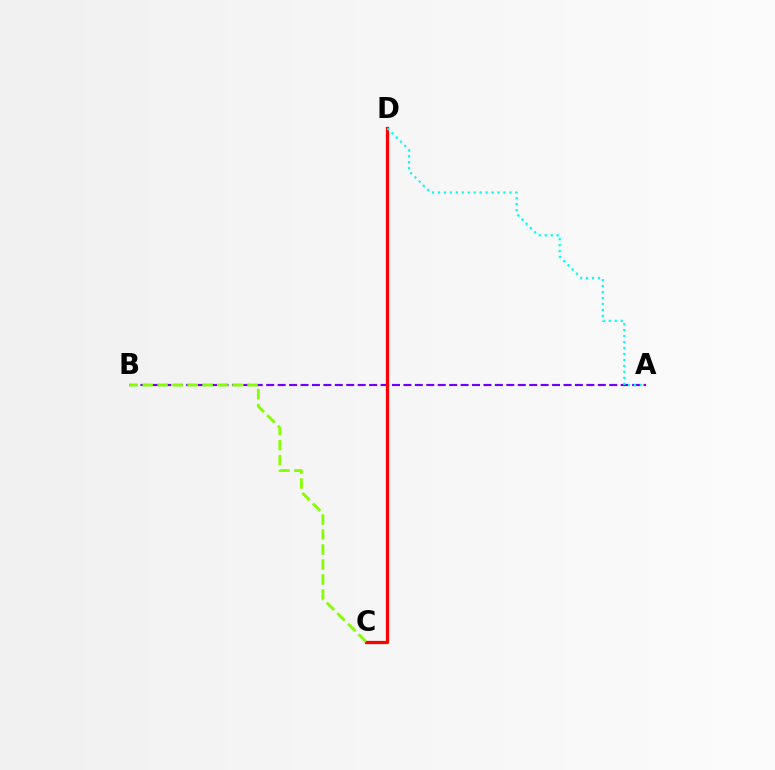{('A', 'B'): [{'color': '#7200ff', 'line_style': 'dashed', 'thickness': 1.55}], ('C', 'D'): [{'color': '#ff0000', 'line_style': 'solid', 'thickness': 2.33}], ('B', 'C'): [{'color': '#84ff00', 'line_style': 'dashed', 'thickness': 2.04}], ('A', 'D'): [{'color': '#00fff6', 'line_style': 'dotted', 'thickness': 1.62}]}